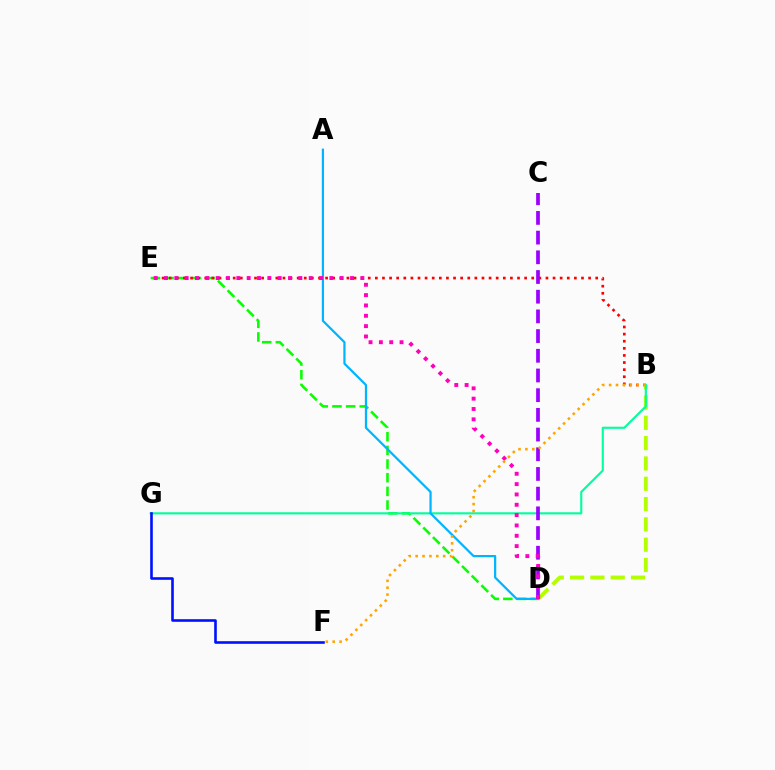{('D', 'E'): [{'color': '#08ff00', 'line_style': 'dashed', 'thickness': 1.86}, {'color': '#ff00bd', 'line_style': 'dotted', 'thickness': 2.81}], ('B', 'E'): [{'color': '#ff0000', 'line_style': 'dotted', 'thickness': 1.93}], ('B', 'D'): [{'color': '#b3ff00', 'line_style': 'dashed', 'thickness': 2.76}], ('B', 'G'): [{'color': '#00ff9d', 'line_style': 'solid', 'thickness': 1.53}], ('A', 'D'): [{'color': '#00b5ff', 'line_style': 'solid', 'thickness': 1.6}], ('C', 'D'): [{'color': '#9b00ff', 'line_style': 'dashed', 'thickness': 2.68}], ('F', 'G'): [{'color': '#0010ff', 'line_style': 'solid', 'thickness': 1.87}], ('B', 'F'): [{'color': '#ffa500', 'line_style': 'dotted', 'thickness': 1.87}]}